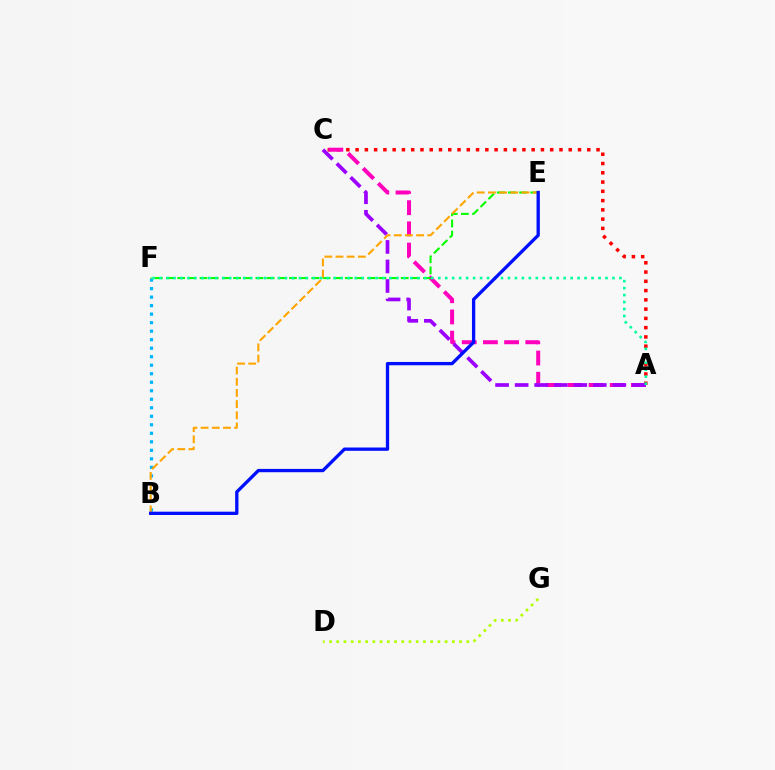{('A', 'C'): [{'color': '#ff0000', 'line_style': 'dotted', 'thickness': 2.52}, {'color': '#ff00bd', 'line_style': 'dashed', 'thickness': 2.88}, {'color': '#9b00ff', 'line_style': 'dashed', 'thickness': 2.65}], ('B', 'F'): [{'color': '#00b5ff', 'line_style': 'dotted', 'thickness': 2.31}], ('E', 'F'): [{'color': '#08ff00', 'line_style': 'dashed', 'thickness': 1.52}], ('D', 'G'): [{'color': '#b3ff00', 'line_style': 'dotted', 'thickness': 1.96}], ('B', 'E'): [{'color': '#ffa500', 'line_style': 'dashed', 'thickness': 1.52}, {'color': '#0010ff', 'line_style': 'solid', 'thickness': 2.38}], ('A', 'F'): [{'color': '#00ff9d', 'line_style': 'dotted', 'thickness': 1.89}]}